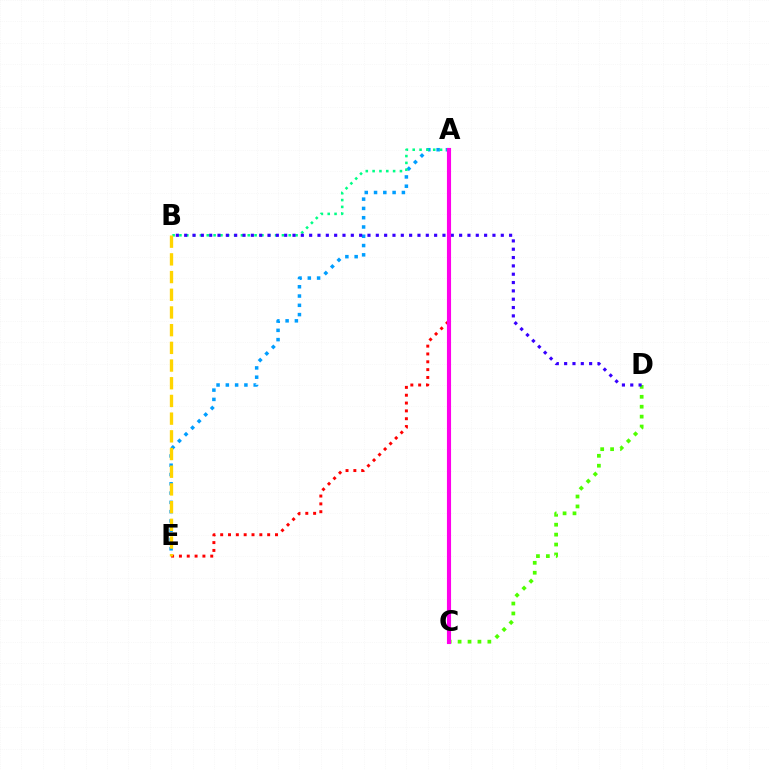{('A', 'E'): [{'color': '#009eff', 'line_style': 'dotted', 'thickness': 2.52}, {'color': '#ff0000', 'line_style': 'dotted', 'thickness': 2.13}], ('A', 'B'): [{'color': '#00ff86', 'line_style': 'dotted', 'thickness': 1.86}], ('C', 'D'): [{'color': '#4fff00', 'line_style': 'dotted', 'thickness': 2.69}], ('B', 'E'): [{'color': '#ffd500', 'line_style': 'dashed', 'thickness': 2.4}], ('B', 'D'): [{'color': '#3700ff', 'line_style': 'dotted', 'thickness': 2.26}], ('A', 'C'): [{'color': '#ff00ed', 'line_style': 'solid', 'thickness': 2.96}]}